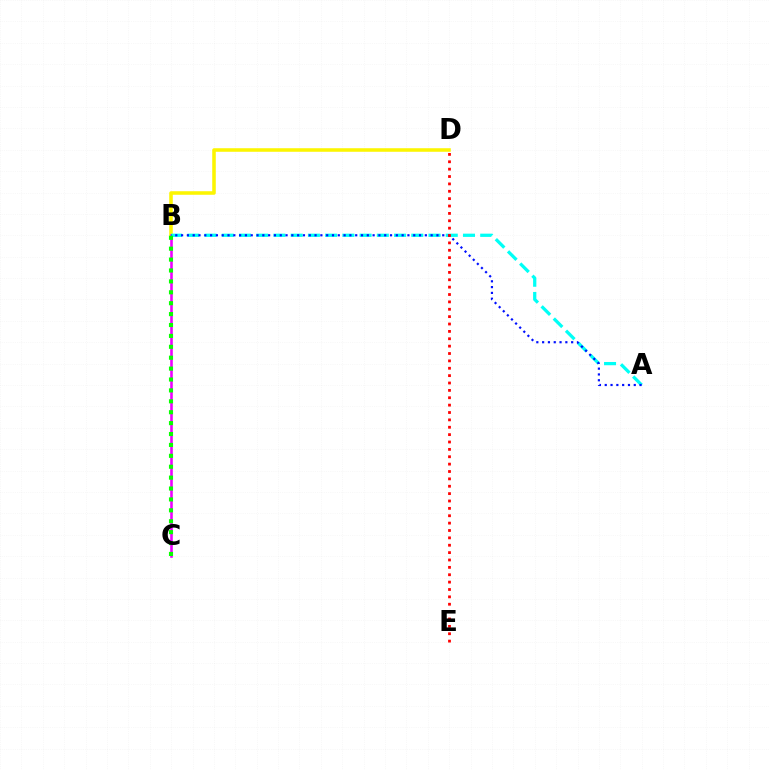{('B', 'D'): [{'color': '#fcf500', 'line_style': 'solid', 'thickness': 2.56}], ('B', 'C'): [{'color': '#ee00ff', 'line_style': 'solid', 'thickness': 1.87}, {'color': '#08ff00', 'line_style': 'dotted', 'thickness': 2.96}], ('A', 'B'): [{'color': '#00fff6', 'line_style': 'dashed', 'thickness': 2.34}, {'color': '#0010ff', 'line_style': 'dotted', 'thickness': 1.58}], ('D', 'E'): [{'color': '#ff0000', 'line_style': 'dotted', 'thickness': 2.0}]}